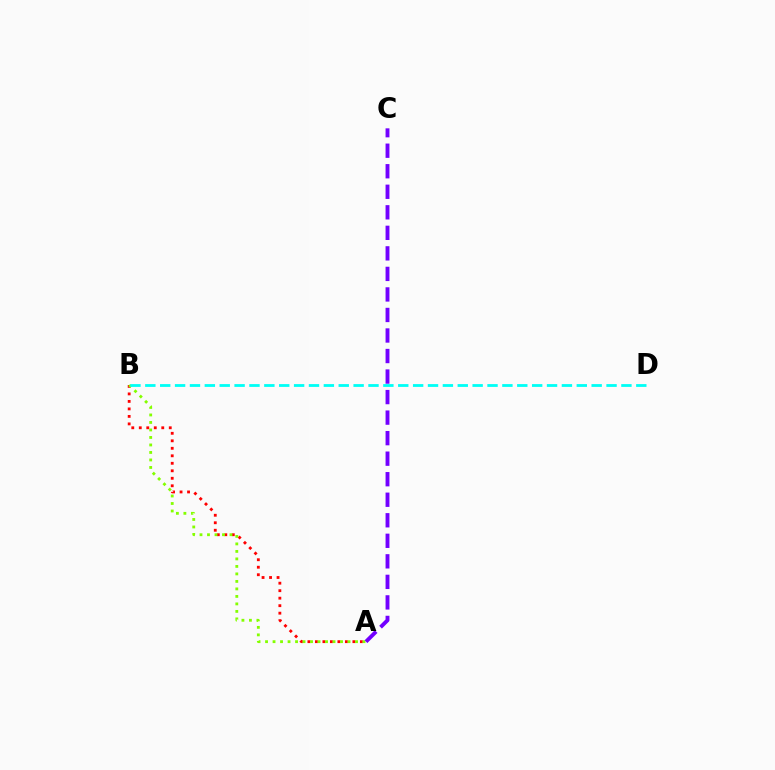{('A', 'B'): [{'color': '#ff0000', 'line_style': 'dotted', 'thickness': 2.04}, {'color': '#84ff00', 'line_style': 'dotted', 'thickness': 2.04}], ('A', 'C'): [{'color': '#7200ff', 'line_style': 'dashed', 'thickness': 2.79}], ('B', 'D'): [{'color': '#00fff6', 'line_style': 'dashed', 'thickness': 2.02}]}